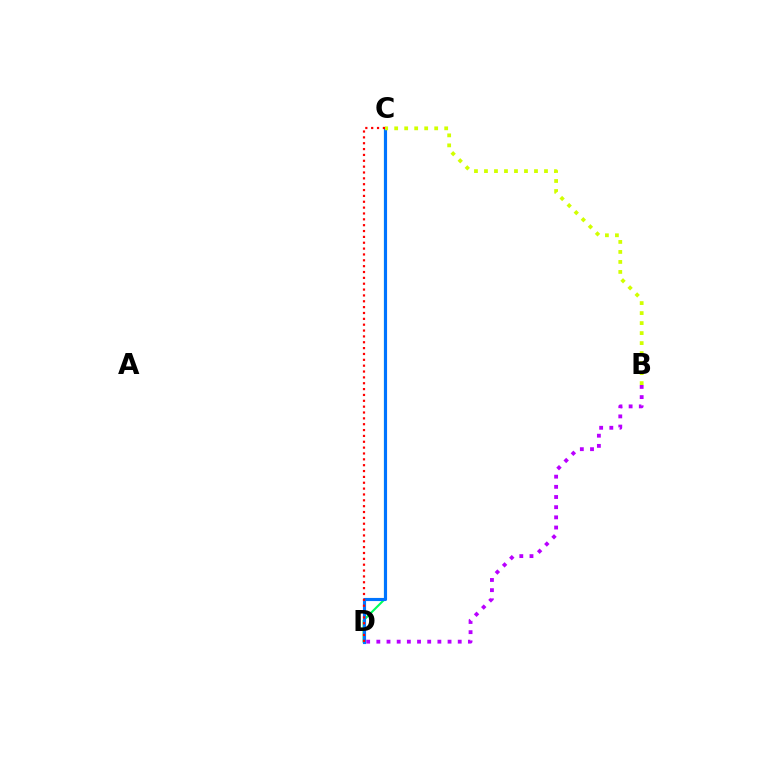{('B', 'D'): [{'color': '#b900ff', 'line_style': 'dotted', 'thickness': 2.76}], ('C', 'D'): [{'color': '#00ff5c', 'line_style': 'solid', 'thickness': 1.51}, {'color': '#0074ff', 'line_style': 'solid', 'thickness': 2.26}, {'color': '#ff0000', 'line_style': 'dotted', 'thickness': 1.59}], ('B', 'C'): [{'color': '#d1ff00', 'line_style': 'dotted', 'thickness': 2.72}]}